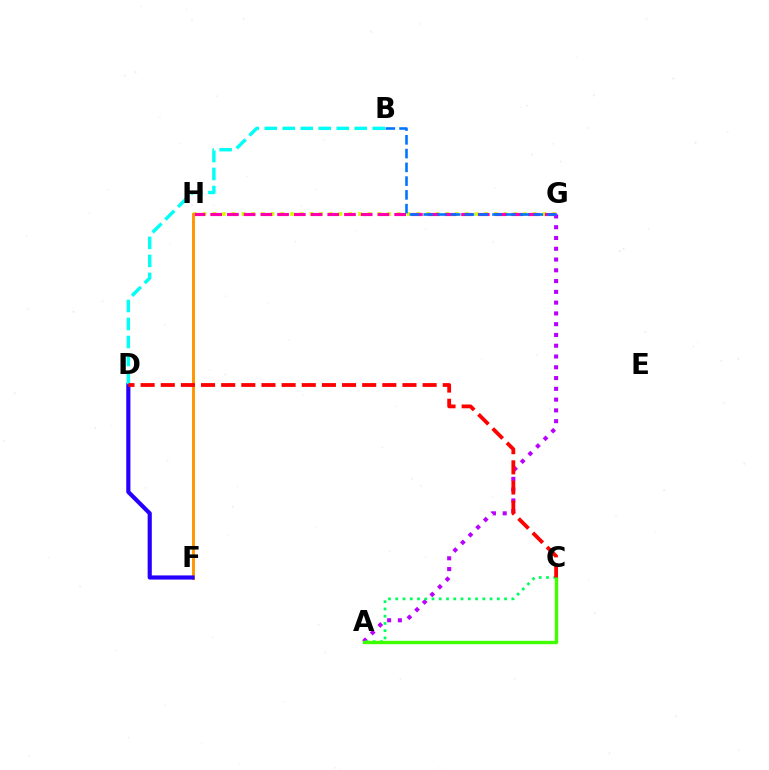{('G', 'H'): [{'color': '#d1ff00', 'line_style': 'dotted', 'thickness': 2.64}, {'color': '#ff00ac', 'line_style': 'dashed', 'thickness': 2.27}], ('F', 'H'): [{'color': '#ff9400', 'line_style': 'solid', 'thickness': 2.1}], ('D', 'F'): [{'color': '#2500ff', 'line_style': 'solid', 'thickness': 2.99}], ('B', 'D'): [{'color': '#00fff6', 'line_style': 'dashed', 'thickness': 2.44}], ('A', 'G'): [{'color': '#b900ff', 'line_style': 'dotted', 'thickness': 2.93}], ('A', 'C'): [{'color': '#00ff5c', 'line_style': 'dotted', 'thickness': 1.97}, {'color': '#3dff00', 'line_style': 'solid', 'thickness': 2.42}], ('B', 'G'): [{'color': '#0074ff', 'line_style': 'dashed', 'thickness': 1.87}], ('C', 'D'): [{'color': '#ff0000', 'line_style': 'dashed', 'thickness': 2.74}]}